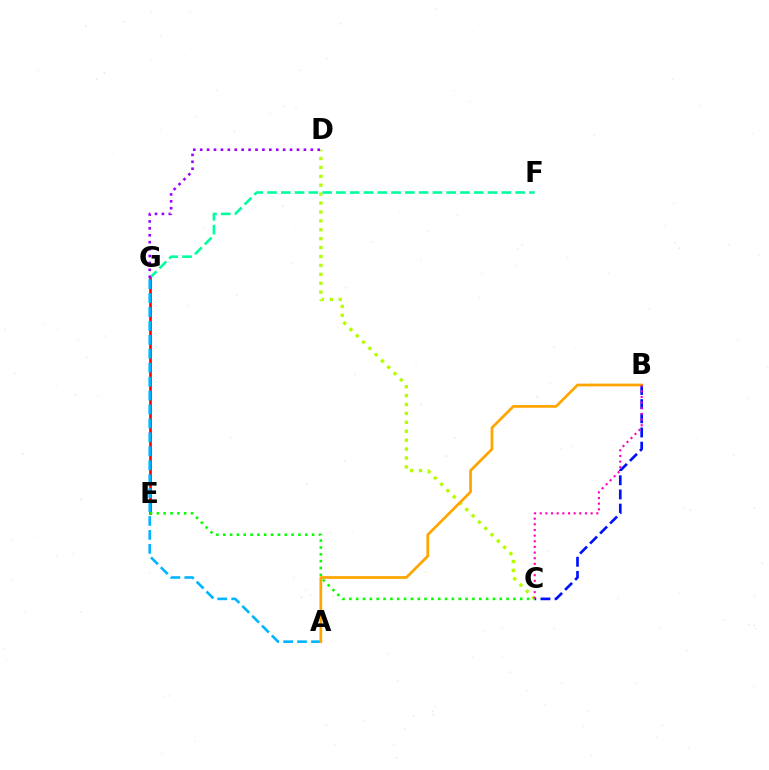{('C', 'D'): [{'color': '#b3ff00', 'line_style': 'dotted', 'thickness': 2.42}], ('F', 'G'): [{'color': '#00ff9d', 'line_style': 'dashed', 'thickness': 1.87}], ('E', 'G'): [{'color': '#ff0000', 'line_style': 'solid', 'thickness': 1.91}], ('B', 'C'): [{'color': '#0010ff', 'line_style': 'dashed', 'thickness': 1.93}, {'color': '#ff00bd', 'line_style': 'dotted', 'thickness': 1.54}], ('A', 'G'): [{'color': '#00b5ff', 'line_style': 'dashed', 'thickness': 1.89}], ('C', 'E'): [{'color': '#08ff00', 'line_style': 'dotted', 'thickness': 1.86}], ('D', 'G'): [{'color': '#9b00ff', 'line_style': 'dotted', 'thickness': 1.88}], ('A', 'B'): [{'color': '#ffa500', 'line_style': 'solid', 'thickness': 1.97}]}